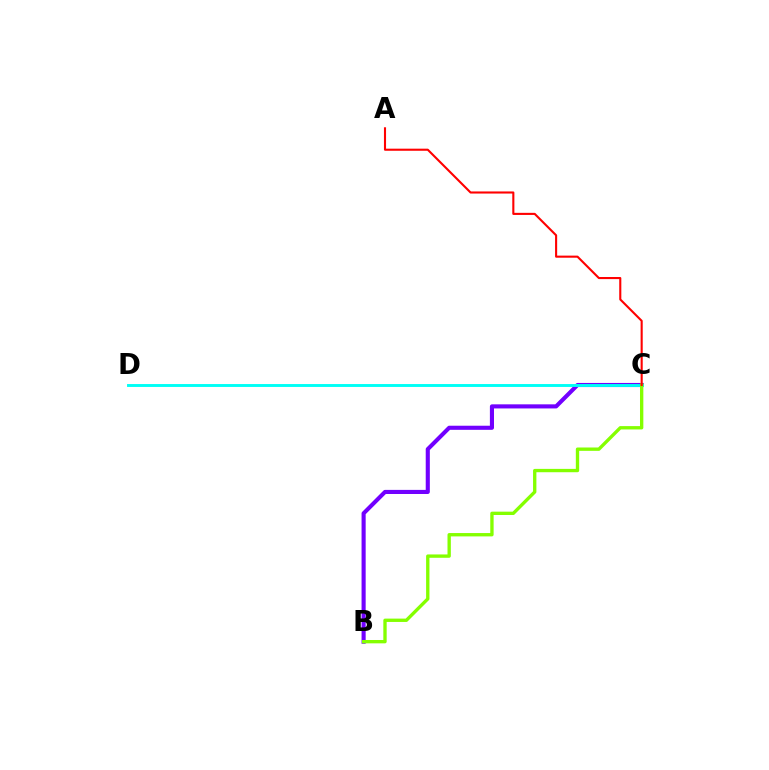{('B', 'C'): [{'color': '#7200ff', 'line_style': 'solid', 'thickness': 2.96}, {'color': '#84ff00', 'line_style': 'solid', 'thickness': 2.41}], ('C', 'D'): [{'color': '#00fff6', 'line_style': 'solid', 'thickness': 2.09}], ('A', 'C'): [{'color': '#ff0000', 'line_style': 'solid', 'thickness': 1.51}]}